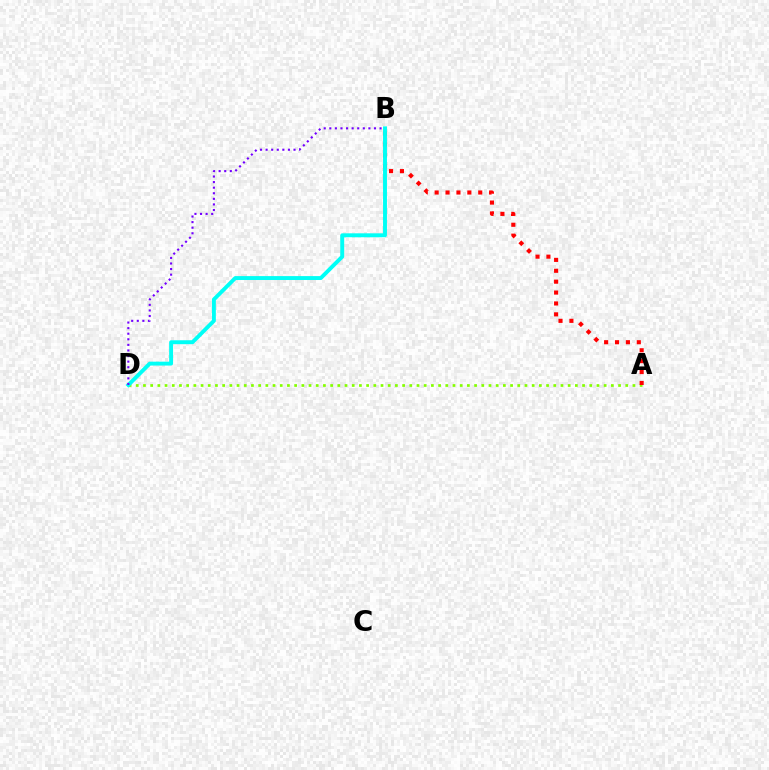{('A', 'D'): [{'color': '#84ff00', 'line_style': 'dotted', 'thickness': 1.96}], ('A', 'B'): [{'color': '#ff0000', 'line_style': 'dotted', 'thickness': 2.96}], ('B', 'D'): [{'color': '#00fff6', 'line_style': 'solid', 'thickness': 2.82}, {'color': '#7200ff', 'line_style': 'dotted', 'thickness': 1.52}]}